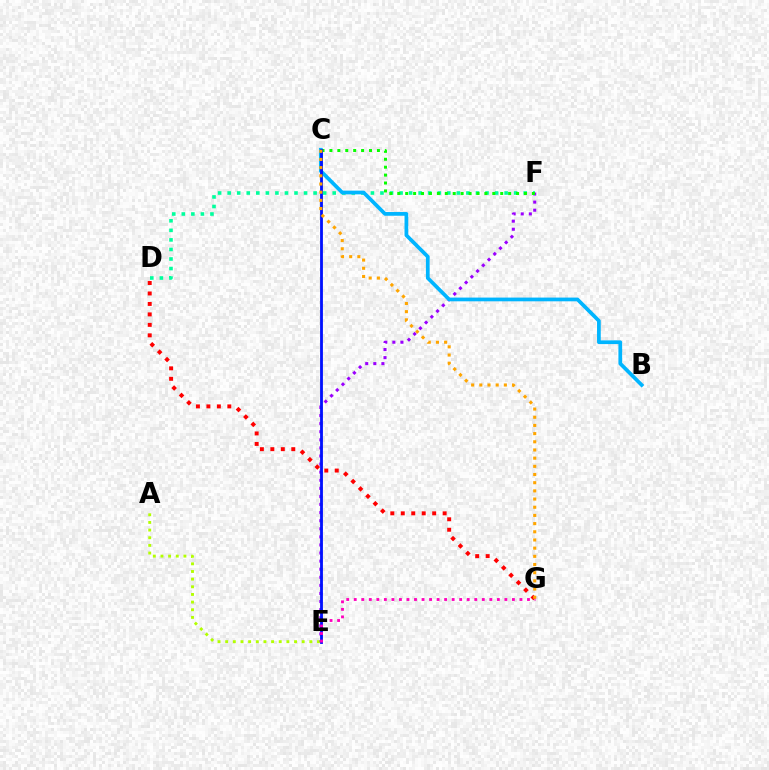{('A', 'E'): [{'color': '#b3ff00', 'line_style': 'dotted', 'thickness': 2.08}], ('E', 'F'): [{'color': '#9b00ff', 'line_style': 'dotted', 'thickness': 2.2}], ('D', 'F'): [{'color': '#00ff9d', 'line_style': 'dotted', 'thickness': 2.59}], ('B', 'C'): [{'color': '#00b5ff', 'line_style': 'solid', 'thickness': 2.68}], ('D', 'G'): [{'color': '#ff0000', 'line_style': 'dotted', 'thickness': 2.84}], ('C', 'F'): [{'color': '#08ff00', 'line_style': 'dotted', 'thickness': 2.15}], ('C', 'E'): [{'color': '#0010ff', 'line_style': 'solid', 'thickness': 2.03}], ('E', 'G'): [{'color': '#ff00bd', 'line_style': 'dotted', 'thickness': 2.05}], ('C', 'G'): [{'color': '#ffa500', 'line_style': 'dotted', 'thickness': 2.22}]}